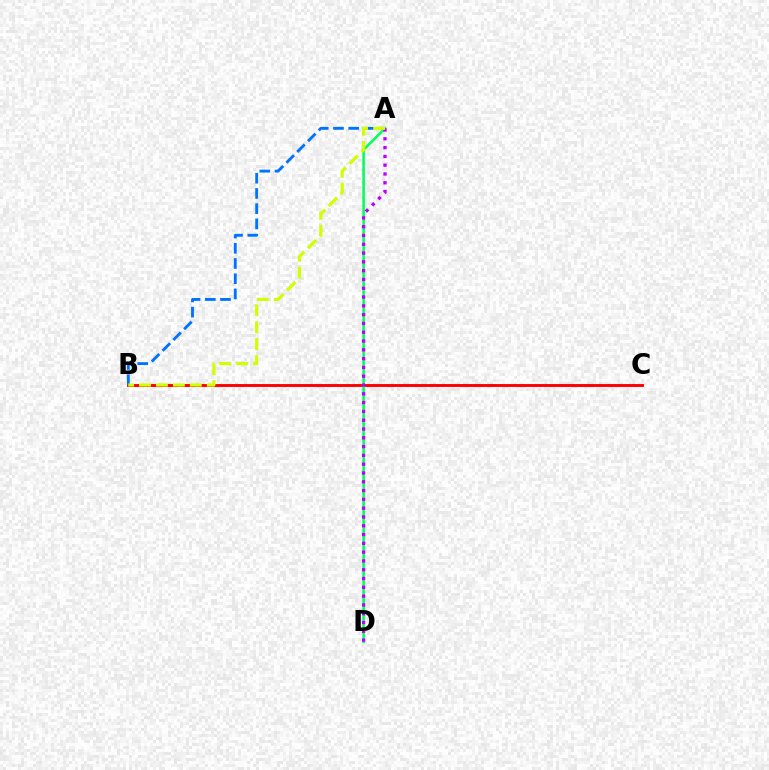{('B', 'C'): [{'color': '#ff0000', 'line_style': 'solid', 'thickness': 2.08}], ('A', 'D'): [{'color': '#00ff5c', 'line_style': 'solid', 'thickness': 1.84}, {'color': '#b900ff', 'line_style': 'dotted', 'thickness': 2.39}], ('A', 'B'): [{'color': '#0074ff', 'line_style': 'dashed', 'thickness': 2.07}, {'color': '#d1ff00', 'line_style': 'dashed', 'thickness': 2.3}]}